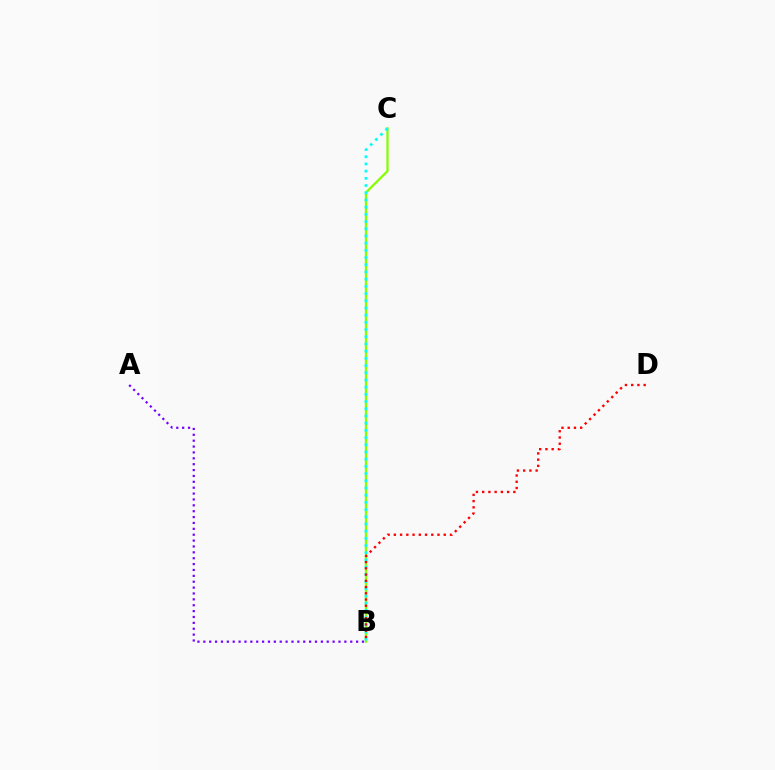{('B', 'C'): [{'color': '#84ff00', 'line_style': 'solid', 'thickness': 1.63}, {'color': '#00fff6', 'line_style': 'dotted', 'thickness': 1.96}], ('A', 'B'): [{'color': '#7200ff', 'line_style': 'dotted', 'thickness': 1.6}], ('B', 'D'): [{'color': '#ff0000', 'line_style': 'dotted', 'thickness': 1.69}]}